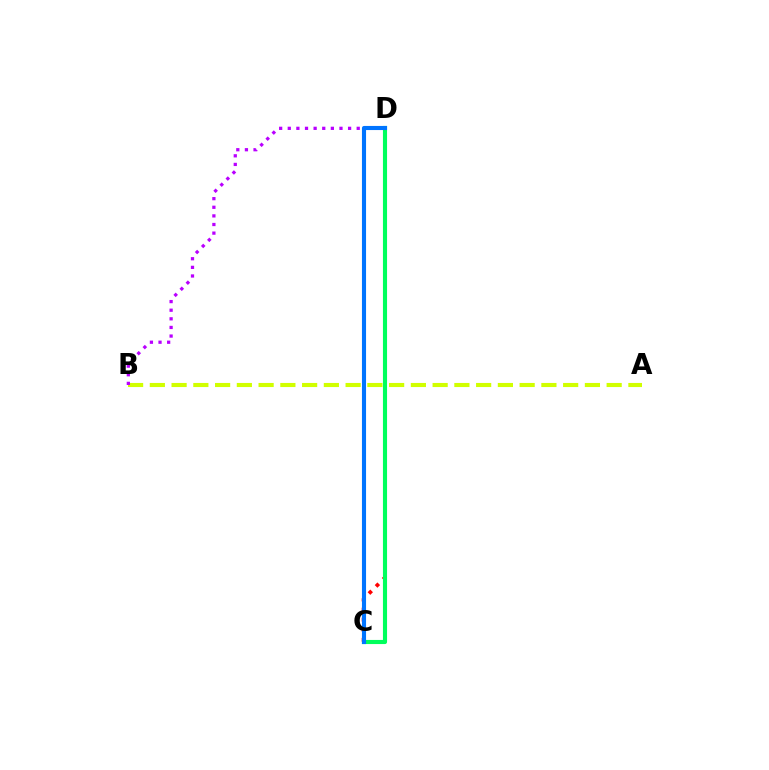{('A', 'B'): [{'color': '#d1ff00', 'line_style': 'dashed', 'thickness': 2.96}], ('C', 'D'): [{'color': '#ff0000', 'line_style': 'dotted', 'thickness': 2.73}, {'color': '#00ff5c', 'line_style': 'solid', 'thickness': 2.96}, {'color': '#0074ff', 'line_style': 'solid', 'thickness': 2.96}], ('B', 'D'): [{'color': '#b900ff', 'line_style': 'dotted', 'thickness': 2.34}]}